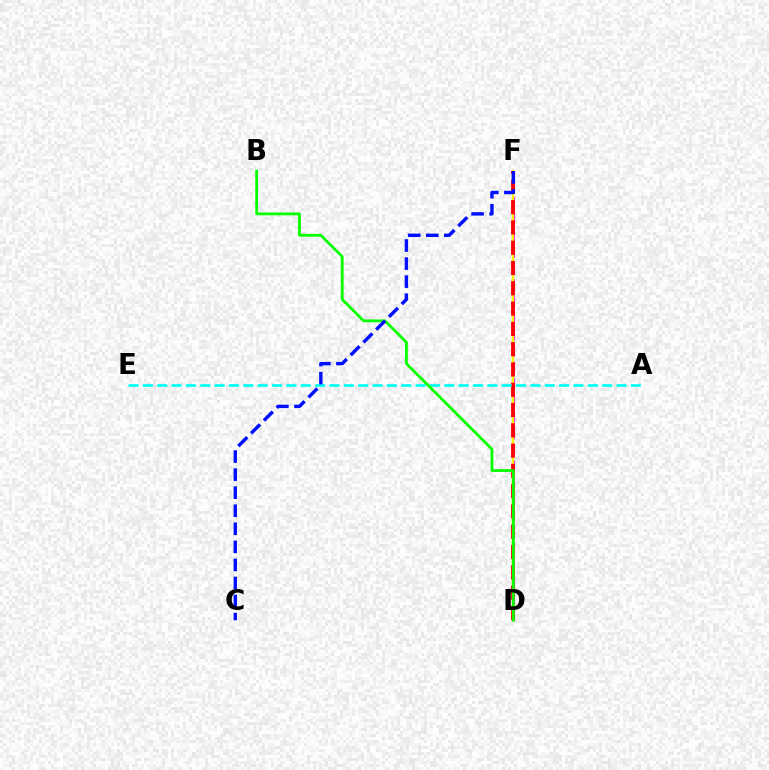{('D', 'F'): [{'color': '#ee00ff', 'line_style': 'dashed', 'thickness': 2.24}, {'color': '#fcf500', 'line_style': 'solid', 'thickness': 1.73}, {'color': '#ff0000', 'line_style': 'dashed', 'thickness': 2.76}], ('A', 'E'): [{'color': '#00fff6', 'line_style': 'dashed', 'thickness': 1.95}], ('B', 'D'): [{'color': '#08ff00', 'line_style': 'solid', 'thickness': 2.02}], ('C', 'F'): [{'color': '#0010ff', 'line_style': 'dashed', 'thickness': 2.45}]}